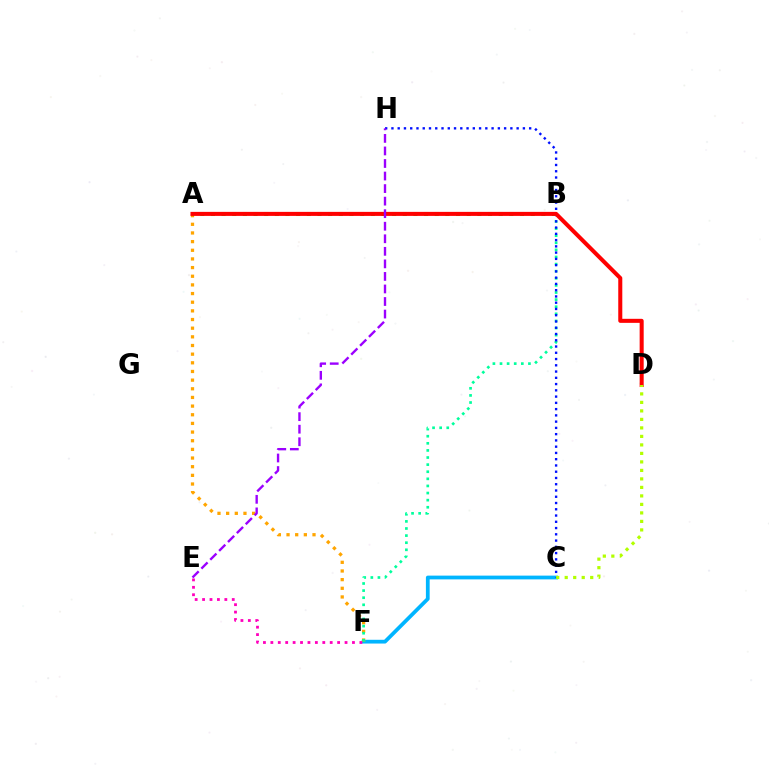{('C', 'F'): [{'color': '#00b5ff', 'line_style': 'solid', 'thickness': 2.71}], ('A', 'F'): [{'color': '#ffa500', 'line_style': 'dotted', 'thickness': 2.35}], ('B', 'F'): [{'color': '#00ff9d', 'line_style': 'dotted', 'thickness': 1.93}], ('C', 'H'): [{'color': '#0010ff', 'line_style': 'dotted', 'thickness': 1.7}], ('A', 'B'): [{'color': '#08ff00', 'line_style': 'dotted', 'thickness': 2.9}], ('A', 'D'): [{'color': '#ff0000', 'line_style': 'solid', 'thickness': 2.91}], ('C', 'D'): [{'color': '#b3ff00', 'line_style': 'dotted', 'thickness': 2.31}], ('E', 'H'): [{'color': '#9b00ff', 'line_style': 'dashed', 'thickness': 1.7}], ('E', 'F'): [{'color': '#ff00bd', 'line_style': 'dotted', 'thickness': 2.02}]}